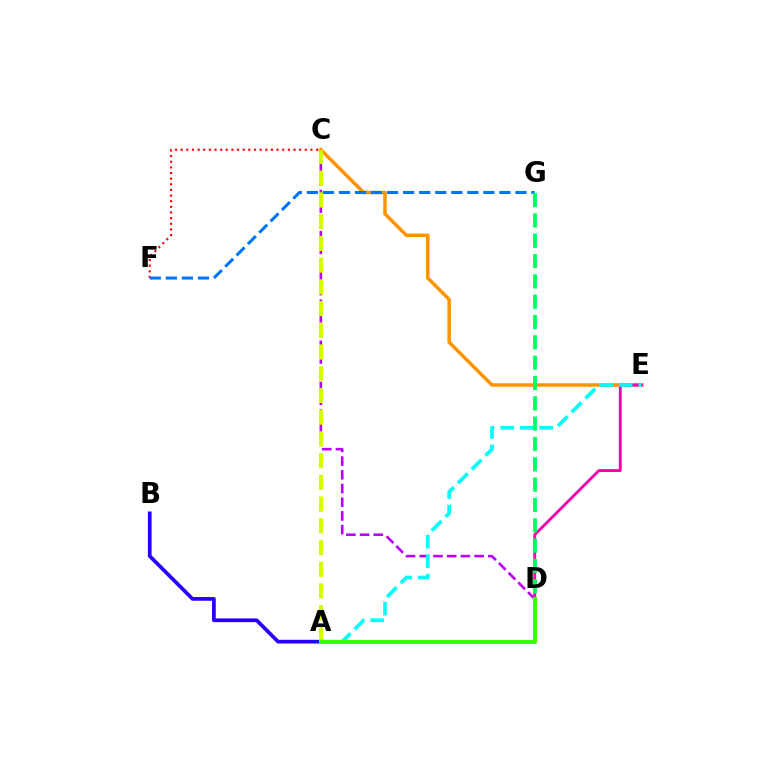{('C', 'D'): [{'color': '#b900ff', 'line_style': 'dashed', 'thickness': 1.86}], ('A', 'B'): [{'color': '#2500ff', 'line_style': 'solid', 'thickness': 2.67}], ('C', 'E'): [{'color': '#ff9400', 'line_style': 'solid', 'thickness': 2.53}], ('C', 'F'): [{'color': '#ff0000', 'line_style': 'dotted', 'thickness': 1.53}], ('A', 'C'): [{'color': '#d1ff00', 'line_style': 'dashed', 'thickness': 2.95}], ('D', 'E'): [{'color': '#ff00ac', 'line_style': 'solid', 'thickness': 2.07}], ('A', 'E'): [{'color': '#00fff6', 'line_style': 'dashed', 'thickness': 2.64}], ('F', 'G'): [{'color': '#0074ff', 'line_style': 'dashed', 'thickness': 2.18}], ('A', 'D'): [{'color': '#3dff00', 'line_style': 'solid', 'thickness': 2.91}], ('D', 'G'): [{'color': '#00ff5c', 'line_style': 'dashed', 'thickness': 2.76}]}